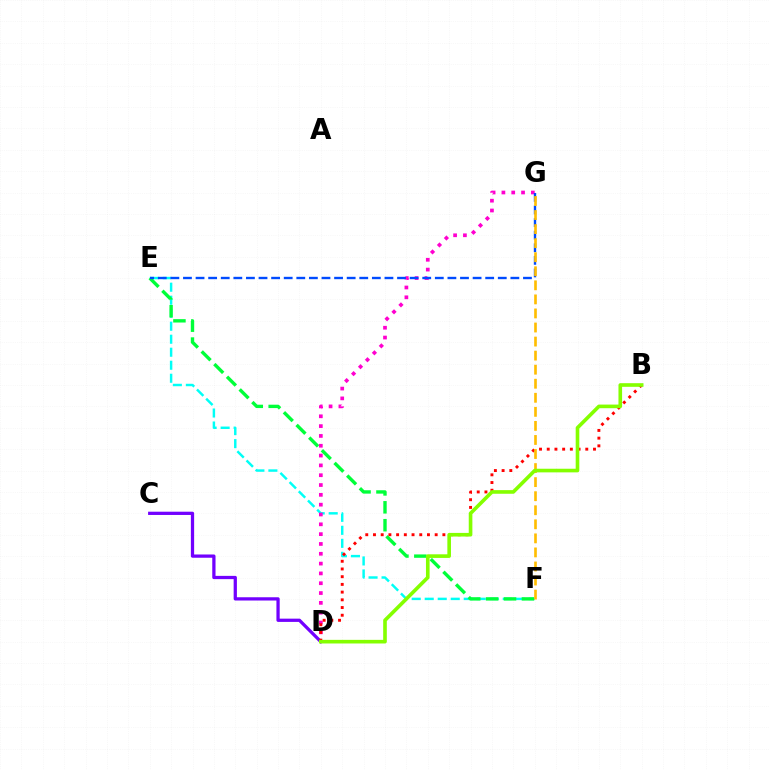{('C', 'D'): [{'color': '#7200ff', 'line_style': 'solid', 'thickness': 2.35}], ('E', 'F'): [{'color': '#00fff6', 'line_style': 'dashed', 'thickness': 1.77}, {'color': '#00ff39', 'line_style': 'dashed', 'thickness': 2.43}], ('D', 'G'): [{'color': '#ff00cf', 'line_style': 'dotted', 'thickness': 2.67}], ('E', 'G'): [{'color': '#004bff', 'line_style': 'dashed', 'thickness': 1.71}], ('B', 'D'): [{'color': '#ff0000', 'line_style': 'dotted', 'thickness': 2.1}, {'color': '#84ff00', 'line_style': 'solid', 'thickness': 2.61}], ('F', 'G'): [{'color': '#ffbd00', 'line_style': 'dashed', 'thickness': 1.91}]}